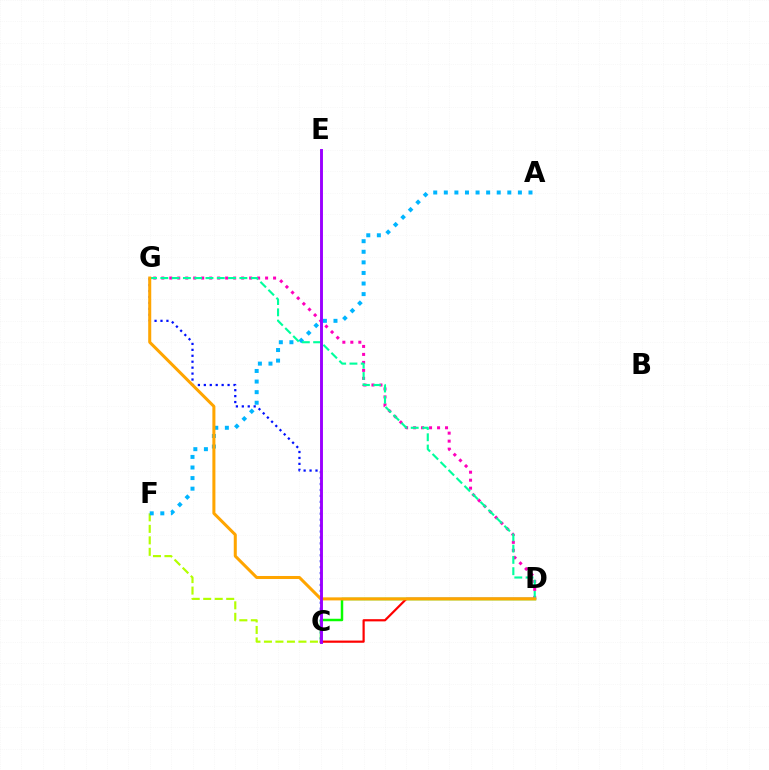{('C', 'F'): [{'color': '#b3ff00', 'line_style': 'dashed', 'thickness': 1.56}], ('C', 'G'): [{'color': '#0010ff', 'line_style': 'dotted', 'thickness': 1.61}], ('C', 'D'): [{'color': '#08ff00', 'line_style': 'solid', 'thickness': 1.79}, {'color': '#ff0000', 'line_style': 'solid', 'thickness': 1.58}], ('A', 'F'): [{'color': '#00b5ff', 'line_style': 'dotted', 'thickness': 2.88}], ('D', 'G'): [{'color': '#ff00bd', 'line_style': 'dotted', 'thickness': 2.17}, {'color': '#00ff9d', 'line_style': 'dashed', 'thickness': 1.53}, {'color': '#ffa500', 'line_style': 'solid', 'thickness': 2.18}], ('C', 'E'): [{'color': '#9b00ff', 'line_style': 'solid', 'thickness': 2.1}]}